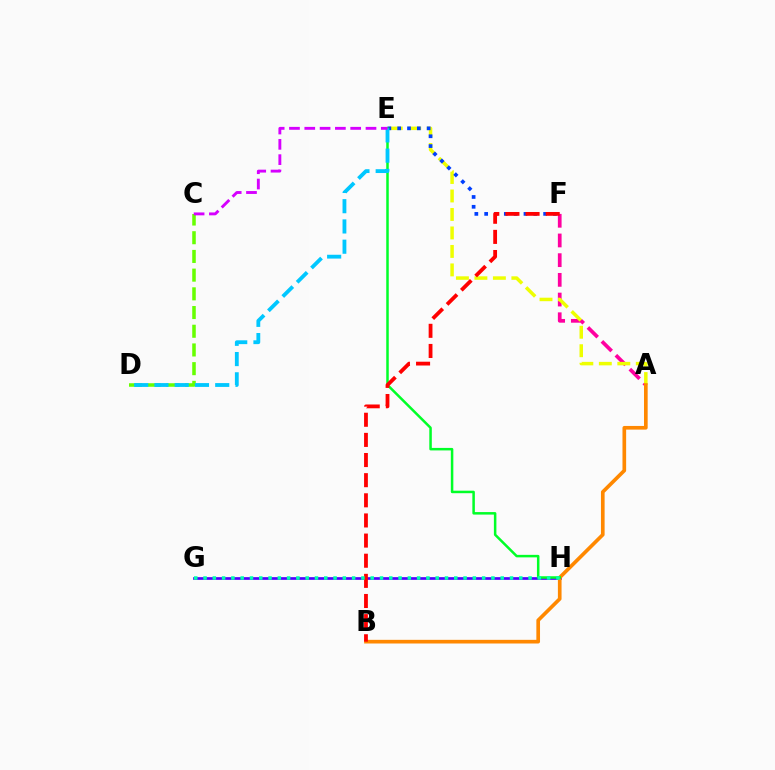{('A', 'F'): [{'color': '#ff00a0', 'line_style': 'dashed', 'thickness': 2.68}], ('G', 'H'): [{'color': '#4f00ff', 'line_style': 'solid', 'thickness': 1.94}, {'color': '#00ffaf', 'line_style': 'dotted', 'thickness': 2.52}], ('A', 'E'): [{'color': '#eeff00', 'line_style': 'dashed', 'thickness': 2.51}], ('E', 'F'): [{'color': '#003fff', 'line_style': 'dotted', 'thickness': 2.67}], ('C', 'D'): [{'color': '#66ff00', 'line_style': 'dashed', 'thickness': 2.54}], ('A', 'B'): [{'color': '#ff8800', 'line_style': 'solid', 'thickness': 2.64}], ('E', 'H'): [{'color': '#00ff27', 'line_style': 'solid', 'thickness': 1.81}], ('B', 'F'): [{'color': '#ff0000', 'line_style': 'dashed', 'thickness': 2.74}], ('D', 'E'): [{'color': '#00c7ff', 'line_style': 'dashed', 'thickness': 2.75}], ('C', 'E'): [{'color': '#d600ff', 'line_style': 'dashed', 'thickness': 2.08}]}